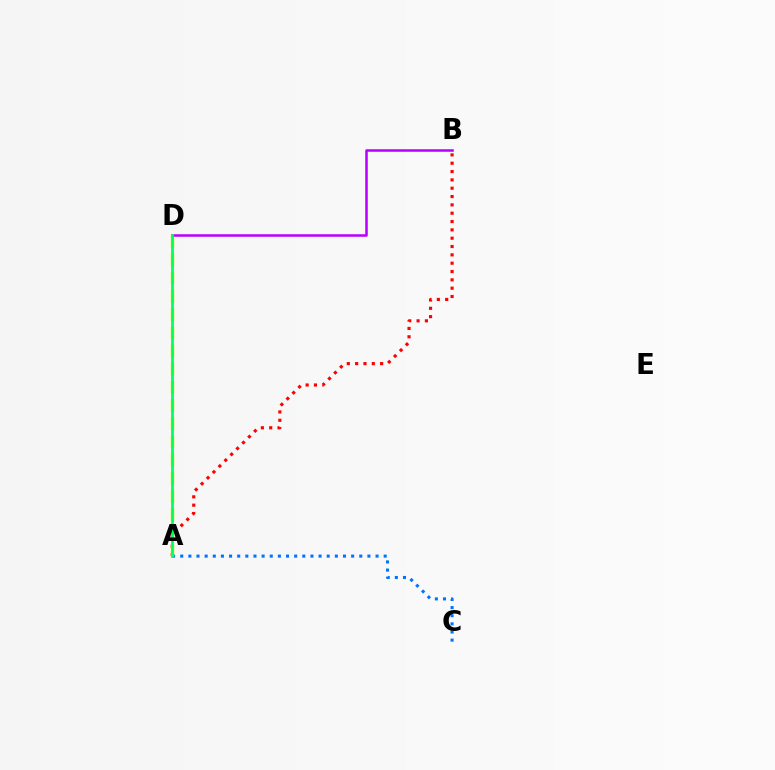{('A', 'C'): [{'color': '#0074ff', 'line_style': 'dotted', 'thickness': 2.21}], ('A', 'B'): [{'color': '#ff0000', 'line_style': 'dotted', 'thickness': 2.26}], ('A', 'D'): [{'color': '#d1ff00', 'line_style': 'dashed', 'thickness': 2.47}, {'color': '#00ff5c', 'line_style': 'solid', 'thickness': 1.98}], ('B', 'D'): [{'color': '#b900ff', 'line_style': 'solid', 'thickness': 1.82}]}